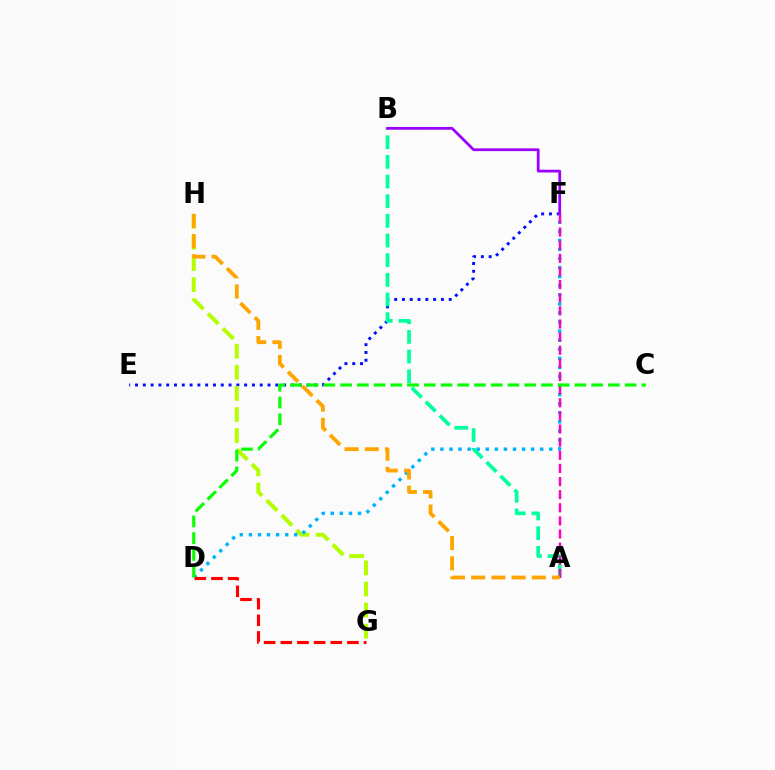{('E', 'F'): [{'color': '#0010ff', 'line_style': 'dotted', 'thickness': 2.12}], ('A', 'B'): [{'color': '#00ff9d', 'line_style': 'dashed', 'thickness': 2.67}], ('G', 'H'): [{'color': '#b3ff00', 'line_style': 'dashed', 'thickness': 2.87}], ('D', 'F'): [{'color': '#00b5ff', 'line_style': 'dotted', 'thickness': 2.46}], ('B', 'F'): [{'color': '#9b00ff', 'line_style': 'solid', 'thickness': 1.99}], ('A', 'F'): [{'color': '#ff00bd', 'line_style': 'dashed', 'thickness': 1.78}], ('D', 'G'): [{'color': '#ff0000', 'line_style': 'dashed', 'thickness': 2.26}], ('C', 'D'): [{'color': '#08ff00', 'line_style': 'dashed', 'thickness': 2.27}], ('A', 'H'): [{'color': '#ffa500', 'line_style': 'dashed', 'thickness': 2.74}]}